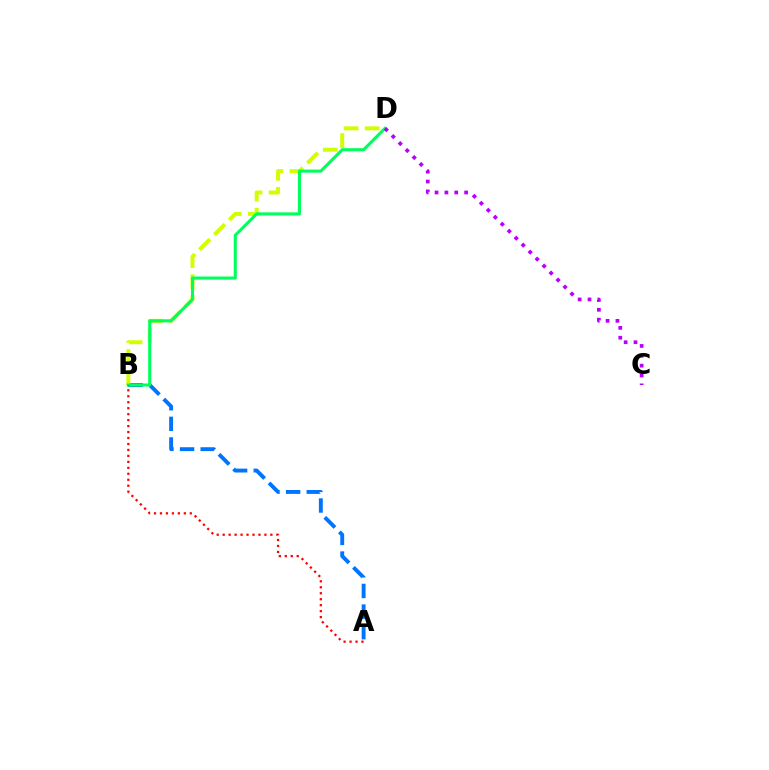{('A', 'B'): [{'color': '#0074ff', 'line_style': 'dashed', 'thickness': 2.8}, {'color': '#ff0000', 'line_style': 'dotted', 'thickness': 1.62}], ('B', 'D'): [{'color': '#d1ff00', 'line_style': 'dashed', 'thickness': 2.87}, {'color': '#00ff5c', 'line_style': 'solid', 'thickness': 2.22}], ('C', 'D'): [{'color': '#b900ff', 'line_style': 'dotted', 'thickness': 2.68}]}